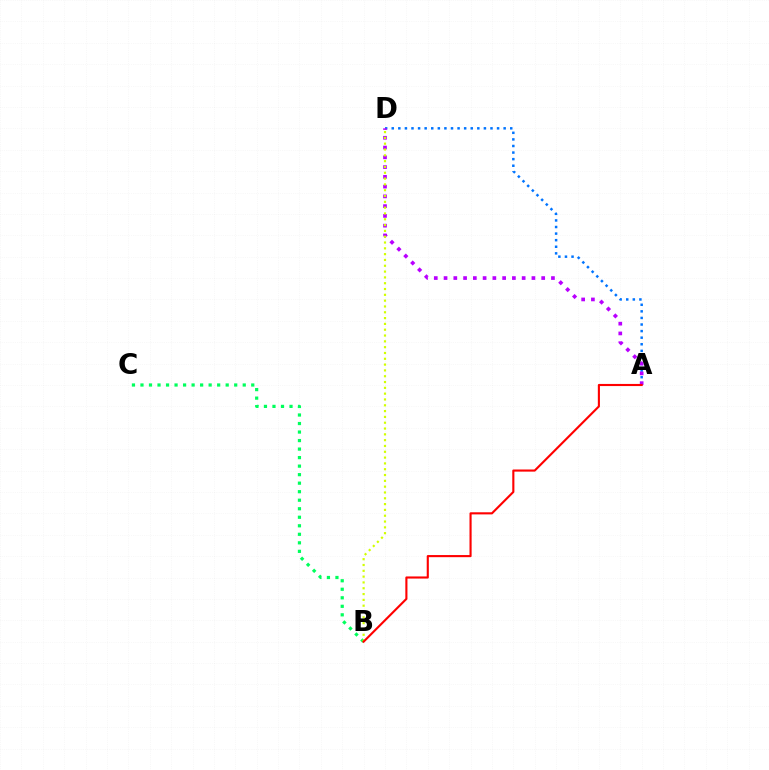{('B', 'C'): [{'color': '#00ff5c', 'line_style': 'dotted', 'thickness': 2.32}], ('A', 'D'): [{'color': '#0074ff', 'line_style': 'dotted', 'thickness': 1.79}, {'color': '#b900ff', 'line_style': 'dotted', 'thickness': 2.65}], ('B', 'D'): [{'color': '#d1ff00', 'line_style': 'dotted', 'thickness': 1.58}], ('A', 'B'): [{'color': '#ff0000', 'line_style': 'solid', 'thickness': 1.53}]}